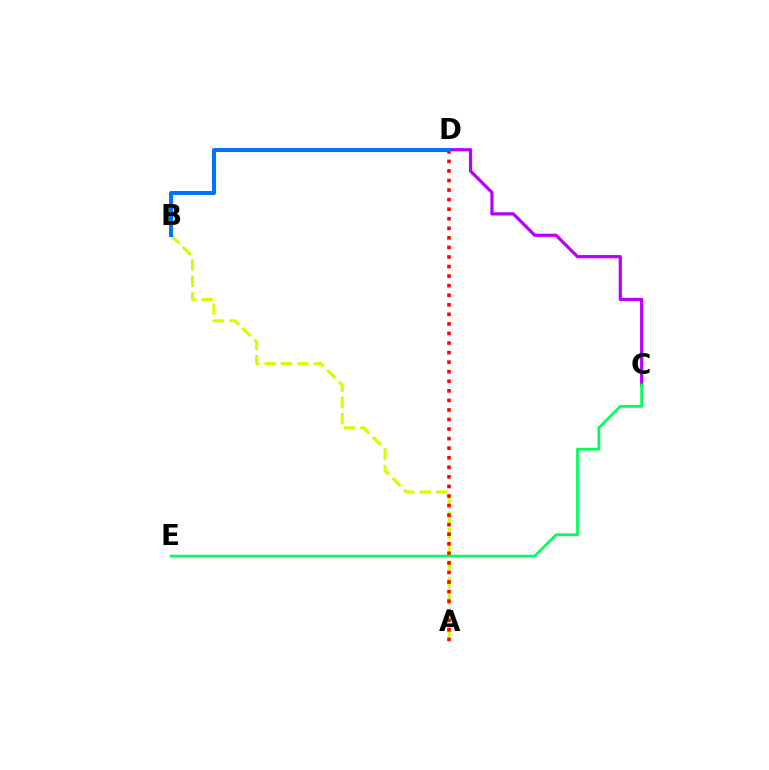{('C', 'D'): [{'color': '#b900ff', 'line_style': 'solid', 'thickness': 2.32}], ('A', 'B'): [{'color': '#d1ff00', 'line_style': 'dashed', 'thickness': 2.23}], ('A', 'D'): [{'color': '#ff0000', 'line_style': 'dotted', 'thickness': 2.6}], ('B', 'D'): [{'color': '#0074ff', 'line_style': 'solid', 'thickness': 2.9}], ('C', 'E'): [{'color': '#00ff5c', 'line_style': 'solid', 'thickness': 1.99}]}